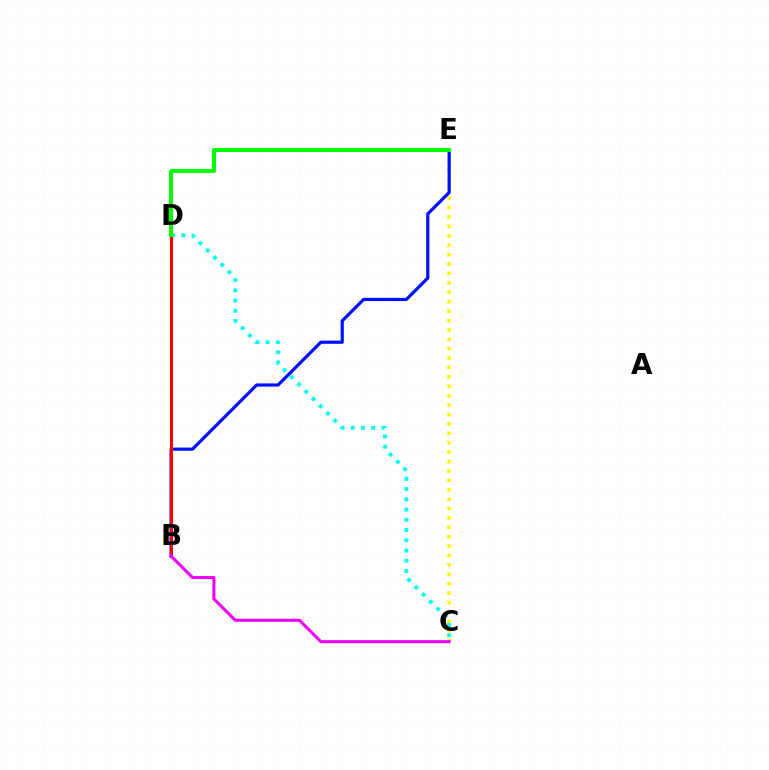{('C', 'E'): [{'color': '#fcf500', 'line_style': 'dotted', 'thickness': 2.56}], ('B', 'E'): [{'color': '#0010ff', 'line_style': 'solid', 'thickness': 2.3}], ('C', 'D'): [{'color': '#00fff6', 'line_style': 'dotted', 'thickness': 2.78}], ('B', 'D'): [{'color': '#ff0000', 'line_style': 'solid', 'thickness': 2.15}], ('D', 'E'): [{'color': '#08ff00', 'line_style': 'solid', 'thickness': 2.88}], ('B', 'C'): [{'color': '#ee00ff', 'line_style': 'solid', 'thickness': 2.22}]}